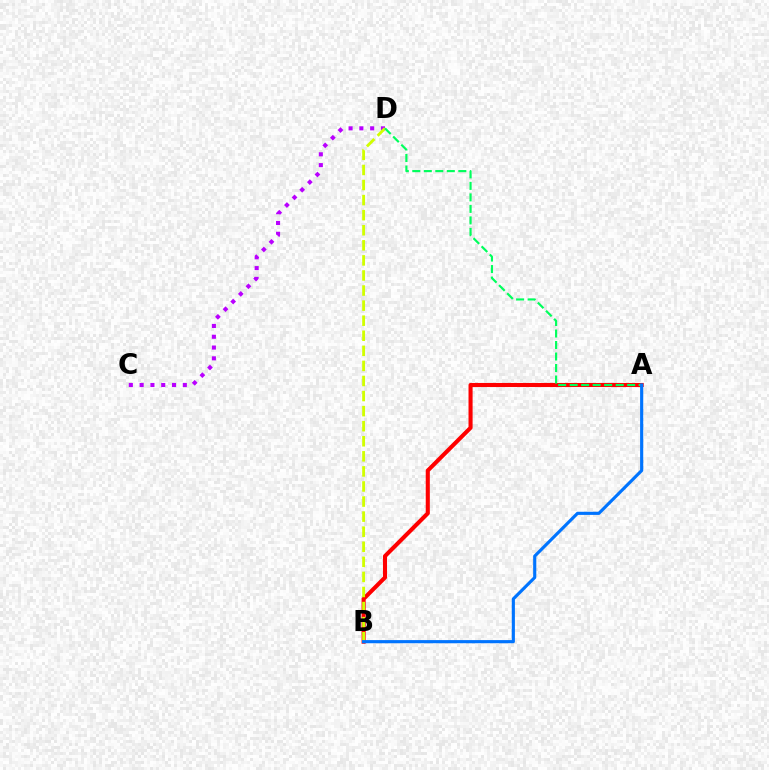{('C', 'D'): [{'color': '#b900ff', 'line_style': 'dotted', 'thickness': 2.93}], ('A', 'B'): [{'color': '#ff0000', 'line_style': 'solid', 'thickness': 2.94}, {'color': '#0074ff', 'line_style': 'solid', 'thickness': 2.26}], ('B', 'D'): [{'color': '#d1ff00', 'line_style': 'dashed', 'thickness': 2.05}], ('A', 'D'): [{'color': '#00ff5c', 'line_style': 'dashed', 'thickness': 1.56}]}